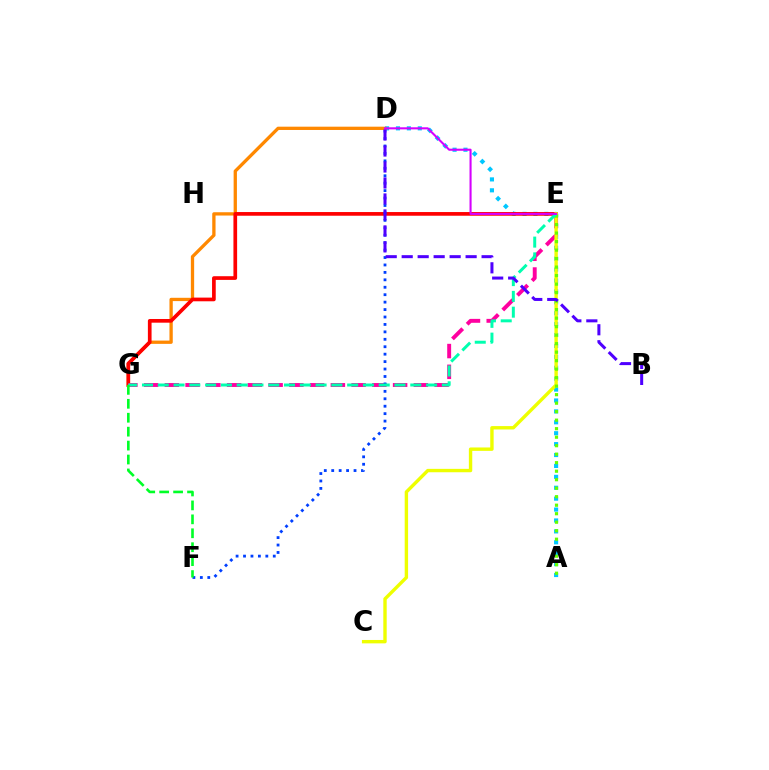{('A', 'D'): [{'color': '#00c7ff', 'line_style': 'dotted', 'thickness': 2.96}], ('D', 'G'): [{'color': '#ff8800', 'line_style': 'solid', 'thickness': 2.37}], ('E', 'G'): [{'color': '#ff0000', 'line_style': 'solid', 'thickness': 2.65}, {'color': '#ff00a0', 'line_style': 'dashed', 'thickness': 2.82}, {'color': '#00ffaf', 'line_style': 'dashed', 'thickness': 2.14}], ('C', 'E'): [{'color': '#eeff00', 'line_style': 'solid', 'thickness': 2.44}], ('D', 'F'): [{'color': '#003fff', 'line_style': 'dotted', 'thickness': 2.02}], ('A', 'E'): [{'color': '#66ff00', 'line_style': 'dotted', 'thickness': 2.31}], ('F', 'G'): [{'color': '#00ff27', 'line_style': 'dashed', 'thickness': 1.89}], ('B', 'D'): [{'color': '#4f00ff', 'line_style': 'dashed', 'thickness': 2.17}], ('D', 'E'): [{'color': '#d600ff', 'line_style': 'solid', 'thickness': 1.5}]}